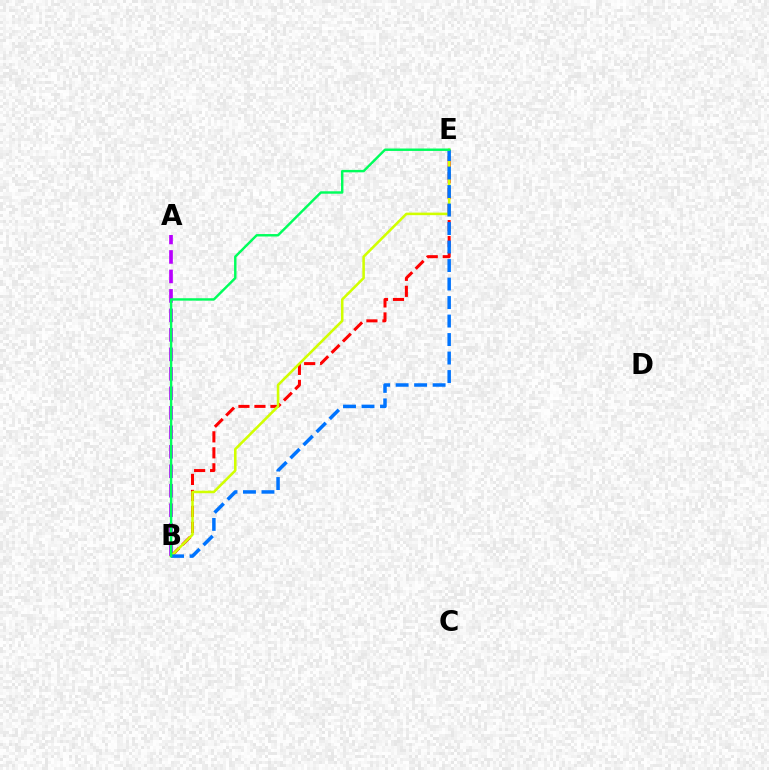{('A', 'B'): [{'color': '#b900ff', 'line_style': 'dashed', 'thickness': 2.65}], ('B', 'E'): [{'color': '#ff0000', 'line_style': 'dashed', 'thickness': 2.17}, {'color': '#d1ff00', 'line_style': 'solid', 'thickness': 1.84}, {'color': '#0074ff', 'line_style': 'dashed', 'thickness': 2.51}, {'color': '#00ff5c', 'line_style': 'solid', 'thickness': 1.75}]}